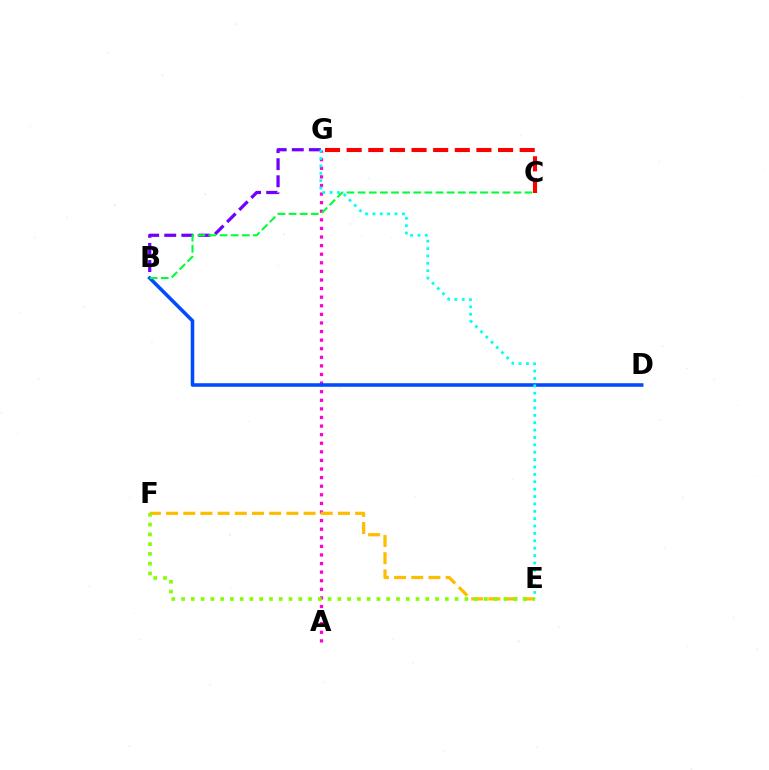{('A', 'G'): [{'color': '#ff00cf', 'line_style': 'dotted', 'thickness': 2.33}], ('B', 'G'): [{'color': '#7200ff', 'line_style': 'dashed', 'thickness': 2.32}], ('E', 'F'): [{'color': '#ffbd00', 'line_style': 'dashed', 'thickness': 2.33}, {'color': '#84ff00', 'line_style': 'dotted', 'thickness': 2.65}], ('B', 'D'): [{'color': '#004bff', 'line_style': 'solid', 'thickness': 2.56}], ('C', 'G'): [{'color': '#ff0000', 'line_style': 'dashed', 'thickness': 2.94}], ('E', 'G'): [{'color': '#00fff6', 'line_style': 'dotted', 'thickness': 2.0}], ('B', 'C'): [{'color': '#00ff39', 'line_style': 'dashed', 'thickness': 1.51}]}